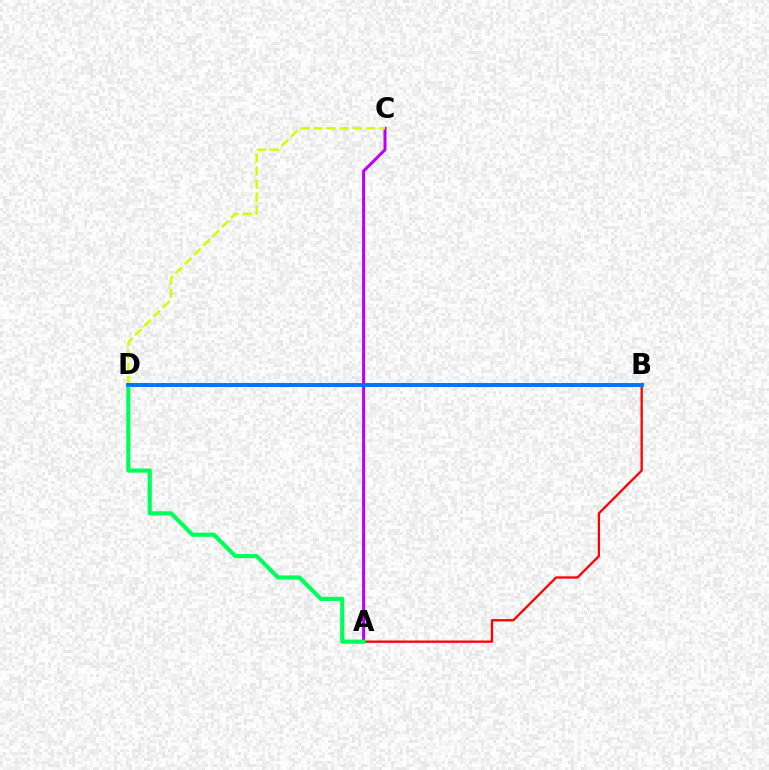{('A', 'C'): [{'color': '#b900ff', 'line_style': 'solid', 'thickness': 2.18}], ('A', 'B'): [{'color': '#ff0000', 'line_style': 'solid', 'thickness': 1.65}], ('C', 'D'): [{'color': '#d1ff00', 'line_style': 'dashed', 'thickness': 1.78}], ('A', 'D'): [{'color': '#00ff5c', 'line_style': 'solid', 'thickness': 3.0}], ('B', 'D'): [{'color': '#0074ff', 'line_style': 'solid', 'thickness': 2.82}]}